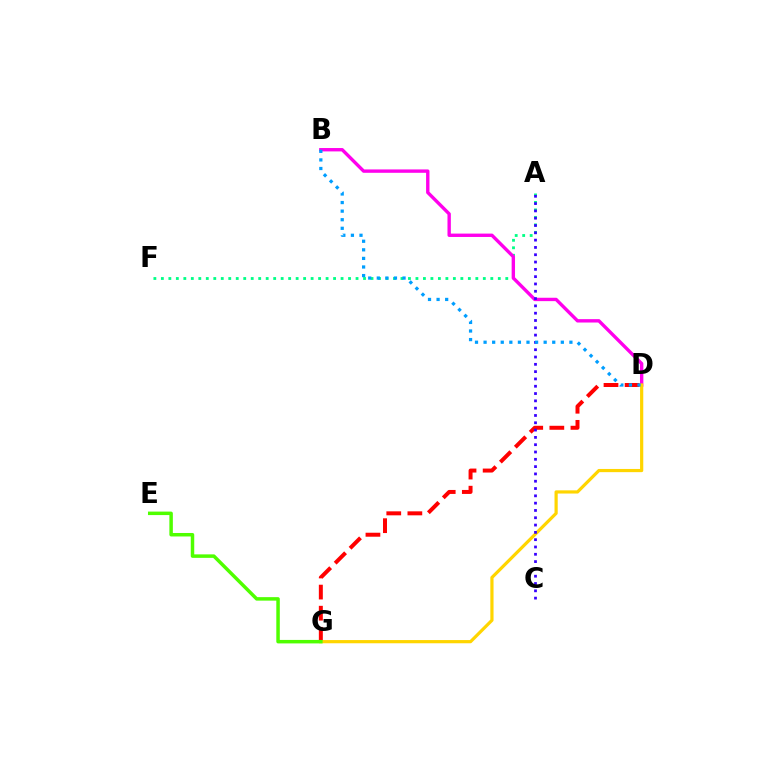{('A', 'F'): [{'color': '#00ff86', 'line_style': 'dotted', 'thickness': 2.03}], ('B', 'D'): [{'color': '#ff00ed', 'line_style': 'solid', 'thickness': 2.43}, {'color': '#009eff', 'line_style': 'dotted', 'thickness': 2.33}], ('D', 'G'): [{'color': '#ff0000', 'line_style': 'dashed', 'thickness': 2.87}, {'color': '#ffd500', 'line_style': 'solid', 'thickness': 2.3}], ('A', 'C'): [{'color': '#3700ff', 'line_style': 'dotted', 'thickness': 1.99}], ('E', 'G'): [{'color': '#4fff00', 'line_style': 'solid', 'thickness': 2.51}]}